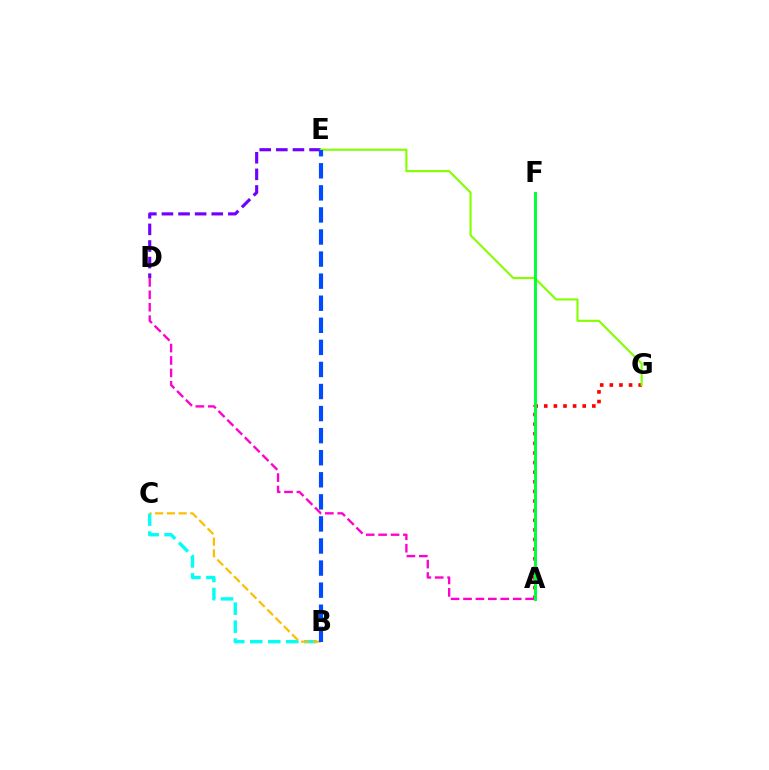{('A', 'G'): [{'color': '#ff0000', 'line_style': 'dotted', 'thickness': 2.61}], ('D', 'E'): [{'color': '#7200ff', 'line_style': 'dashed', 'thickness': 2.26}], ('B', 'C'): [{'color': '#00fff6', 'line_style': 'dashed', 'thickness': 2.45}, {'color': '#ffbd00', 'line_style': 'dashed', 'thickness': 1.6}], ('E', 'G'): [{'color': '#84ff00', 'line_style': 'solid', 'thickness': 1.54}], ('A', 'F'): [{'color': '#00ff39', 'line_style': 'solid', 'thickness': 2.12}], ('A', 'D'): [{'color': '#ff00cf', 'line_style': 'dashed', 'thickness': 1.69}], ('B', 'E'): [{'color': '#004bff', 'line_style': 'dashed', 'thickness': 3.0}]}